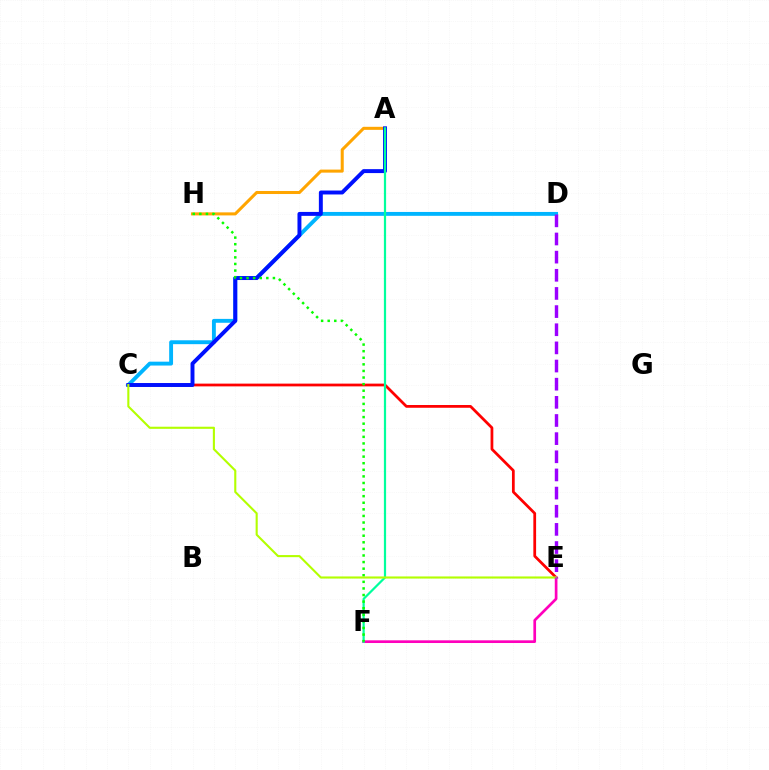{('C', 'D'): [{'color': '#00b5ff', 'line_style': 'solid', 'thickness': 2.8}], ('A', 'H'): [{'color': '#ffa500', 'line_style': 'solid', 'thickness': 2.19}], ('C', 'E'): [{'color': '#ff0000', 'line_style': 'solid', 'thickness': 1.98}, {'color': '#b3ff00', 'line_style': 'solid', 'thickness': 1.52}], ('A', 'C'): [{'color': '#0010ff', 'line_style': 'solid', 'thickness': 2.83}], ('E', 'F'): [{'color': '#ff00bd', 'line_style': 'solid', 'thickness': 1.94}], ('A', 'F'): [{'color': '#00ff9d', 'line_style': 'solid', 'thickness': 1.59}], ('F', 'H'): [{'color': '#08ff00', 'line_style': 'dotted', 'thickness': 1.79}], ('D', 'E'): [{'color': '#9b00ff', 'line_style': 'dashed', 'thickness': 2.47}]}